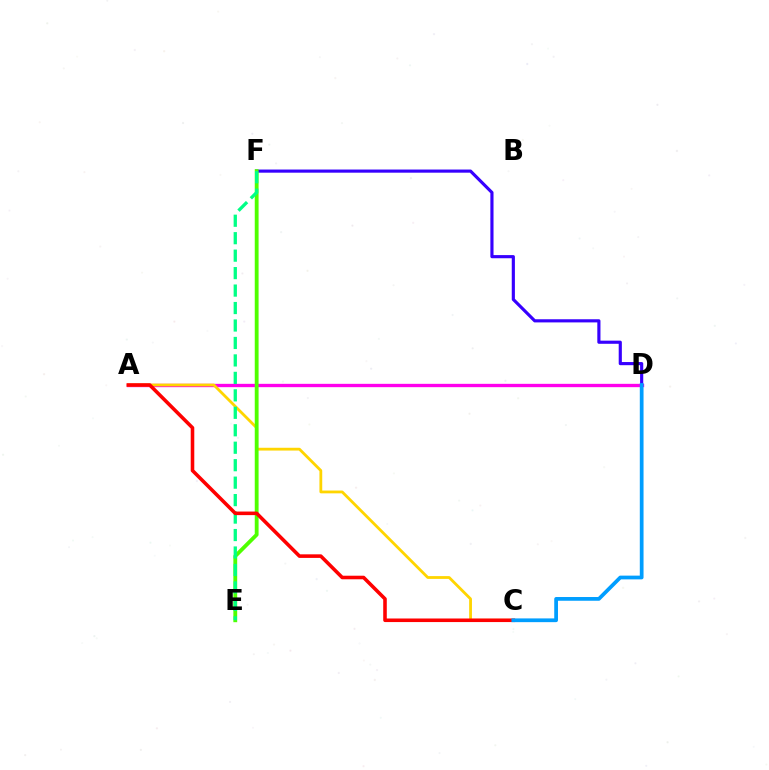{('A', 'D'): [{'color': '#ff00ed', 'line_style': 'solid', 'thickness': 2.4}], ('A', 'C'): [{'color': '#ffd500', 'line_style': 'solid', 'thickness': 2.02}, {'color': '#ff0000', 'line_style': 'solid', 'thickness': 2.57}], ('D', 'F'): [{'color': '#3700ff', 'line_style': 'solid', 'thickness': 2.27}], ('E', 'F'): [{'color': '#4fff00', 'line_style': 'solid', 'thickness': 2.76}, {'color': '#00ff86', 'line_style': 'dashed', 'thickness': 2.37}], ('C', 'D'): [{'color': '#009eff', 'line_style': 'solid', 'thickness': 2.69}]}